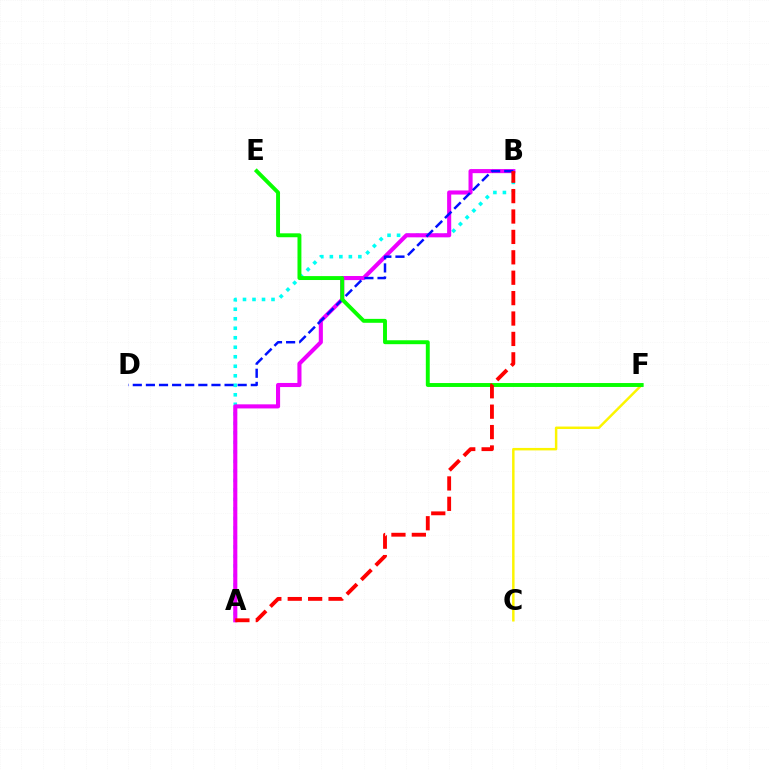{('C', 'F'): [{'color': '#fcf500', 'line_style': 'solid', 'thickness': 1.78}], ('A', 'B'): [{'color': '#00fff6', 'line_style': 'dotted', 'thickness': 2.58}, {'color': '#ee00ff', 'line_style': 'solid', 'thickness': 2.95}, {'color': '#ff0000', 'line_style': 'dashed', 'thickness': 2.77}], ('B', 'D'): [{'color': '#0010ff', 'line_style': 'dashed', 'thickness': 1.78}], ('E', 'F'): [{'color': '#08ff00', 'line_style': 'solid', 'thickness': 2.82}]}